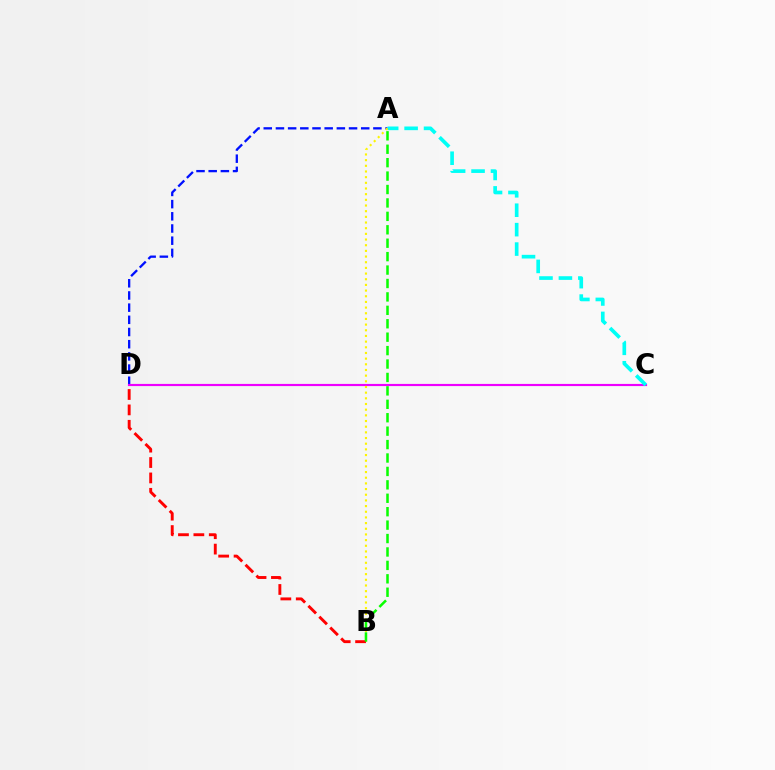{('A', 'D'): [{'color': '#0010ff', 'line_style': 'dashed', 'thickness': 1.66}], ('C', 'D'): [{'color': '#ee00ff', 'line_style': 'solid', 'thickness': 1.56}], ('A', 'C'): [{'color': '#00fff6', 'line_style': 'dashed', 'thickness': 2.64}], ('A', 'B'): [{'color': '#fcf500', 'line_style': 'dotted', 'thickness': 1.54}, {'color': '#08ff00', 'line_style': 'dashed', 'thickness': 1.82}], ('B', 'D'): [{'color': '#ff0000', 'line_style': 'dashed', 'thickness': 2.09}]}